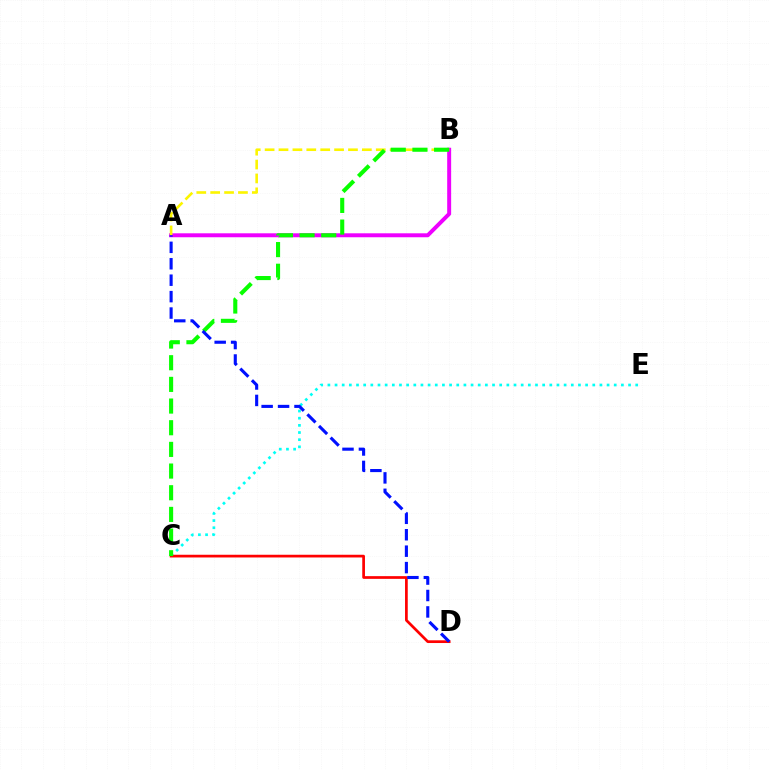{('C', 'E'): [{'color': '#00fff6', 'line_style': 'dotted', 'thickness': 1.95}], ('A', 'B'): [{'color': '#ee00ff', 'line_style': 'solid', 'thickness': 2.85}, {'color': '#fcf500', 'line_style': 'dashed', 'thickness': 1.89}], ('C', 'D'): [{'color': '#ff0000', 'line_style': 'solid', 'thickness': 1.95}], ('B', 'C'): [{'color': '#08ff00', 'line_style': 'dashed', 'thickness': 2.94}], ('A', 'D'): [{'color': '#0010ff', 'line_style': 'dashed', 'thickness': 2.23}]}